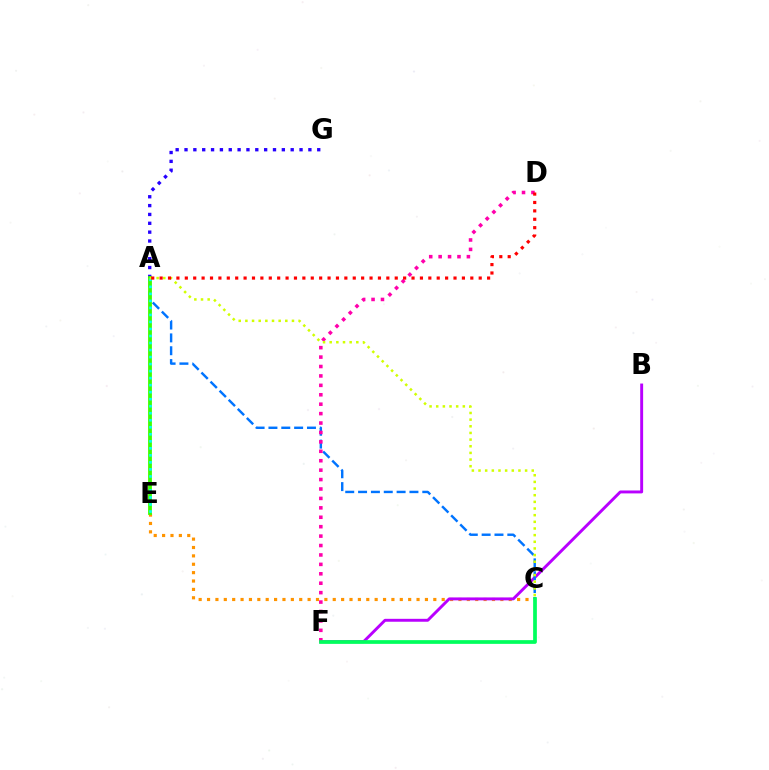{('C', 'E'): [{'color': '#ff9400', 'line_style': 'dotted', 'thickness': 2.28}], ('A', 'G'): [{'color': '#2500ff', 'line_style': 'dotted', 'thickness': 2.4}], ('B', 'F'): [{'color': '#b900ff', 'line_style': 'solid', 'thickness': 2.1}], ('A', 'C'): [{'color': '#0074ff', 'line_style': 'dashed', 'thickness': 1.74}, {'color': '#d1ff00', 'line_style': 'dotted', 'thickness': 1.81}], ('D', 'F'): [{'color': '#ff00ac', 'line_style': 'dotted', 'thickness': 2.56}], ('A', 'E'): [{'color': '#3dff00', 'line_style': 'solid', 'thickness': 2.75}, {'color': '#00fff6', 'line_style': 'dotted', 'thickness': 1.91}], ('C', 'F'): [{'color': '#00ff5c', 'line_style': 'solid', 'thickness': 2.68}], ('A', 'D'): [{'color': '#ff0000', 'line_style': 'dotted', 'thickness': 2.28}]}